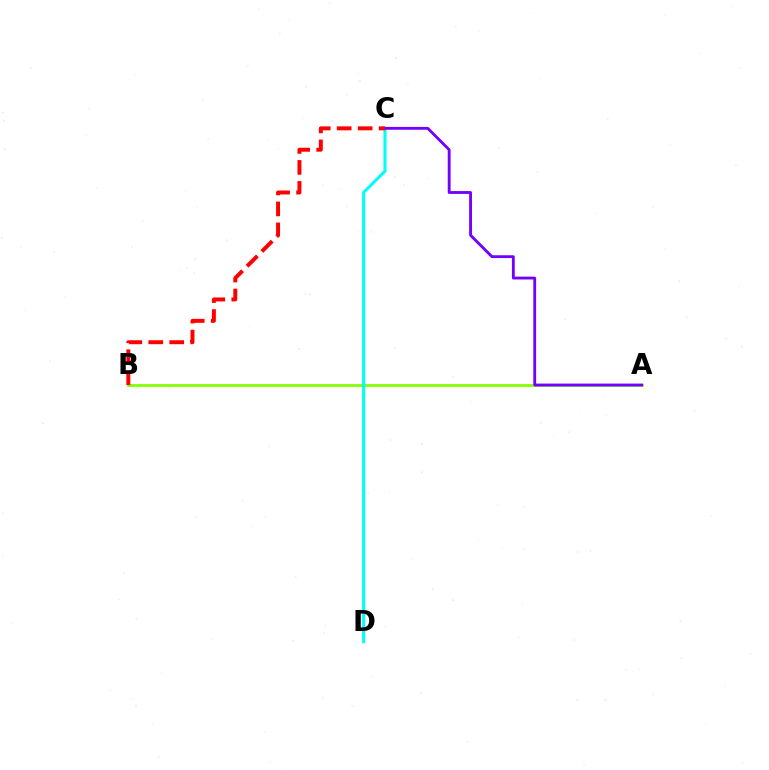{('A', 'B'): [{'color': '#84ff00', 'line_style': 'solid', 'thickness': 2.0}], ('C', 'D'): [{'color': '#00fff6', 'line_style': 'solid', 'thickness': 2.22}], ('A', 'C'): [{'color': '#7200ff', 'line_style': 'solid', 'thickness': 2.05}], ('B', 'C'): [{'color': '#ff0000', 'line_style': 'dashed', 'thickness': 2.85}]}